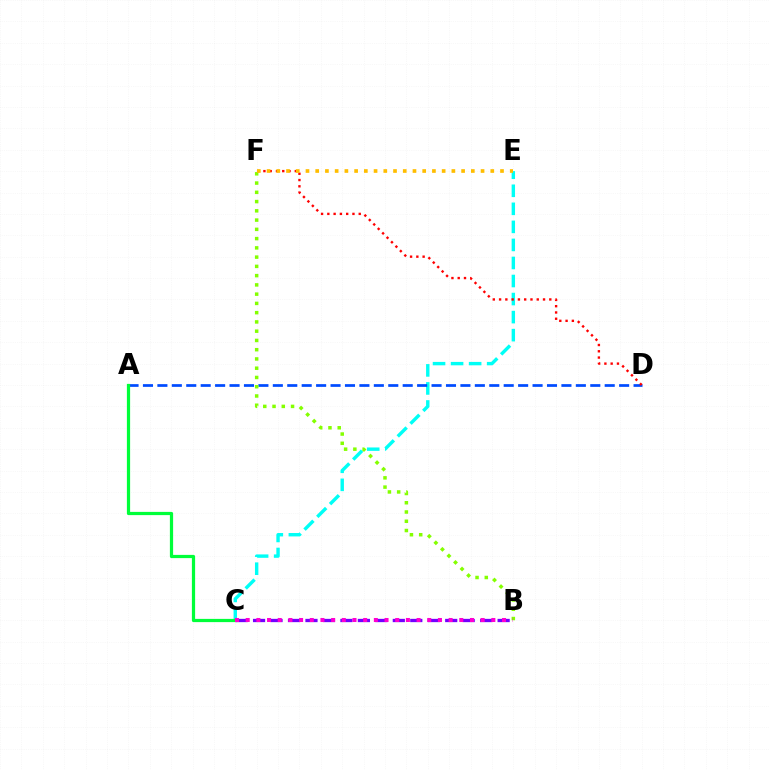{('C', 'E'): [{'color': '#00fff6', 'line_style': 'dashed', 'thickness': 2.45}], ('A', 'D'): [{'color': '#004bff', 'line_style': 'dashed', 'thickness': 1.96}], ('B', 'F'): [{'color': '#84ff00', 'line_style': 'dotted', 'thickness': 2.52}], ('D', 'F'): [{'color': '#ff0000', 'line_style': 'dotted', 'thickness': 1.71}], ('B', 'C'): [{'color': '#7200ff', 'line_style': 'dashed', 'thickness': 2.37}, {'color': '#ff00cf', 'line_style': 'dotted', 'thickness': 2.9}], ('E', 'F'): [{'color': '#ffbd00', 'line_style': 'dotted', 'thickness': 2.64}], ('A', 'C'): [{'color': '#00ff39', 'line_style': 'solid', 'thickness': 2.32}]}